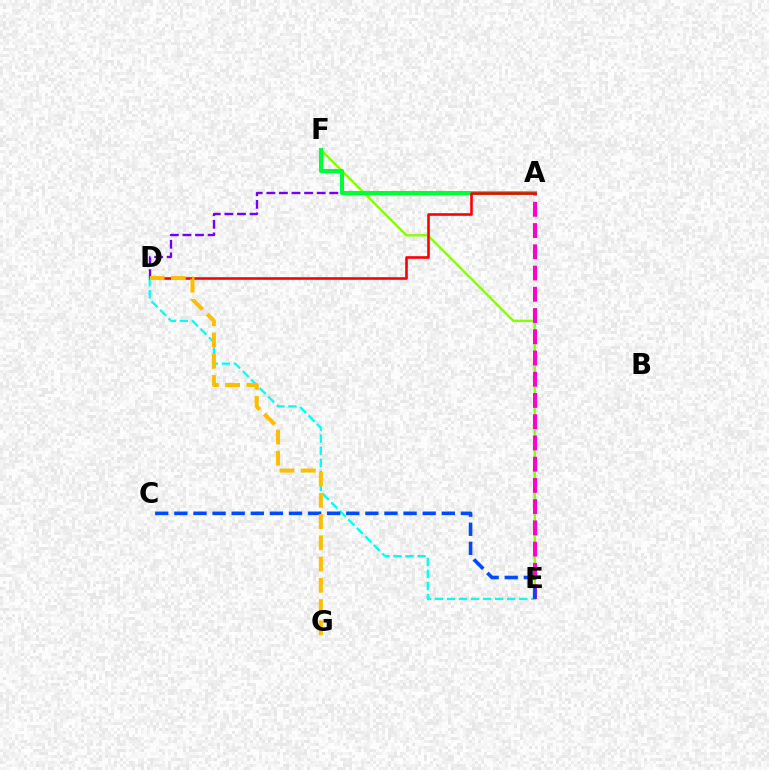{('E', 'F'): [{'color': '#84ff00', 'line_style': 'solid', 'thickness': 1.7}], ('D', 'E'): [{'color': '#00fff6', 'line_style': 'dashed', 'thickness': 1.64}], ('A', 'D'): [{'color': '#7200ff', 'line_style': 'dashed', 'thickness': 1.71}, {'color': '#ff0000', 'line_style': 'solid', 'thickness': 1.88}], ('A', 'F'): [{'color': '#00ff39', 'line_style': 'solid', 'thickness': 2.9}], ('A', 'E'): [{'color': '#ff00cf', 'line_style': 'dashed', 'thickness': 2.89}], ('C', 'E'): [{'color': '#004bff', 'line_style': 'dashed', 'thickness': 2.59}], ('D', 'G'): [{'color': '#ffbd00', 'line_style': 'dashed', 'thickness': 2.88}]}